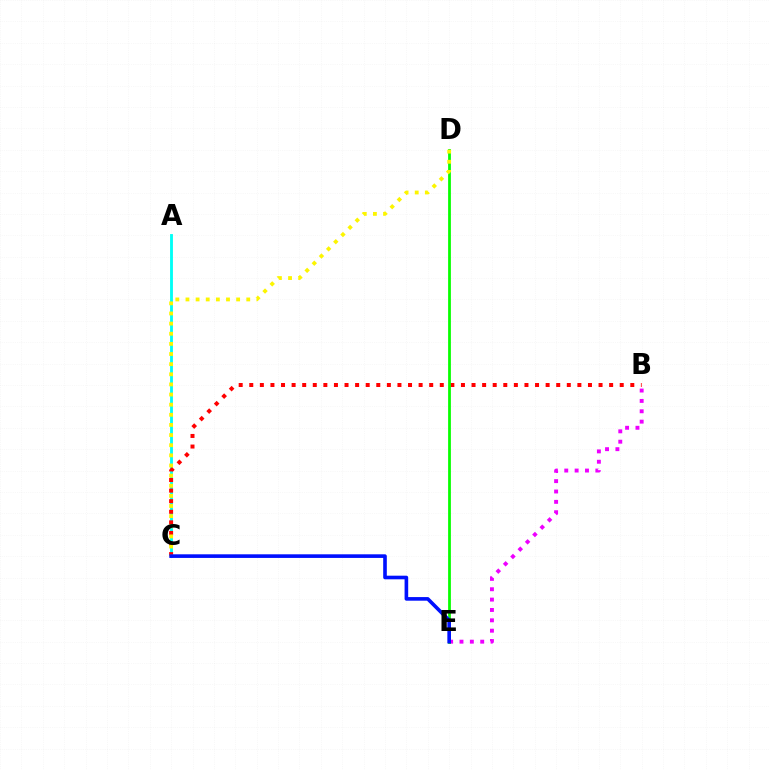{('A', 'C'): [{'color': '#00fff6', 'line_style': 'solid', 'thickness': 2.05}], ('B', 'E'): [{'color': '#ee00ff', 'line_style': 'dotted', 'thickness': 2.82}], ('B', 'C'): [{'color': '#ff0000', 'line_style': 'dotted', 'thickness': 2.88}], ('D', 'E'): [{'color': '#08ff00', 'line_style': 'solid', 'thickness': 2.0}], ('C', 'D'): [{'color': '#fcf500', 'line_style': 'dotted', 'thickness': 2.75}], ('C', 'E'): [{'color': '#0010ff', 'line_style': 'solid', 'thickness': 2.61}]}